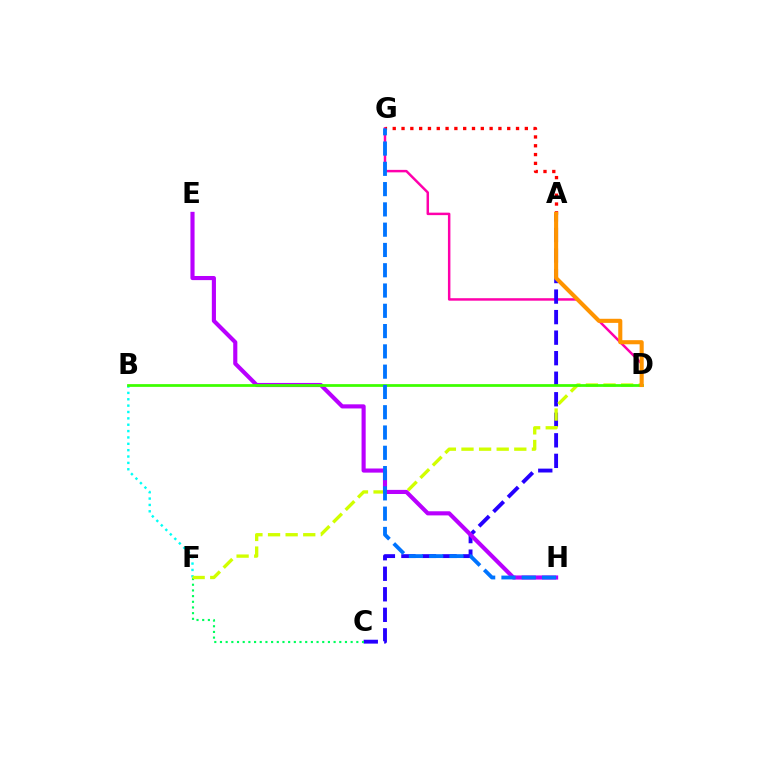{('B', 'F'): [{'color': '#00fff6', 'line_style': 'dotted', 'thickness': 1.73}], ('D', 'G'): [{'color': '#ff00ac', 'line_style': 'solid', 'thickness': 1.78}], ('A', 'C'): [{'color': '#2500ff', 'line_style': 'dashed', 'thickness': 2.79}], ('C', 'F'): [{'color': '#00ff5c', 'line_style': 'dotted', 'thickness': 1.54}], ('D', 'F'): [{'color': '#d1ff00', 'line_style': 'dashed', 'thickness': 2.39}], ('A', 'G'): [{'color': '#ff0000', 'line_style': 'dotted', 'thickness': 2.39}], ('E', 'H'): [{'color': '#b900ff', 'line_style': 'solid', 'thickness': 2.97}], ('B', 'D'): [{'color': '#3dff00', 'line_style': 'solid', 'thickness': 1.98}], ('A', 'D'): [{'color': '#ff9400', 'line_style': 'solid', 'thickness': 2.95}], ('G', 'H'): [{'color': '#0074ff', 'line_style': 'dashed', 'thickness': 2.76}]}